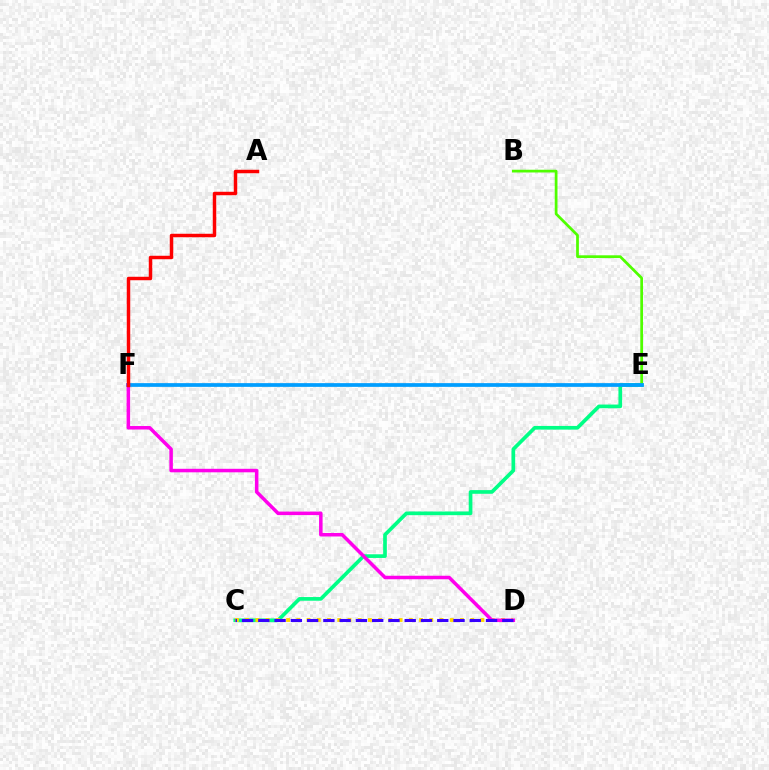{('C', 'E'): [{'color': '#00ff86', 'line_style': 'solid', 'thickness': 2.65}], ('C', 'D'): [{'color': '#ffd500', 'line_style': 'dotted', 'thickness': 2.78}, {'color': '#3700ff', 'line_style': 'dashed', 'thickness': 2.21}], ('B', 'E'): [{'color': '#4fff00', 'line_style': 'solid', 'thickness': 1.97}], ('E', 'F'): [{'color': '#009eff', 'line_style': 'solid', 'thickness': 2.68}], ('D', 'F'): [{'color': '#ff00ed', 'line_style': 'solid', 'thickness': 2.53}], ('A', 'F'): [{'color': '#ff0000', 'line_style': 'solid', 'thickness': 2.49}]}